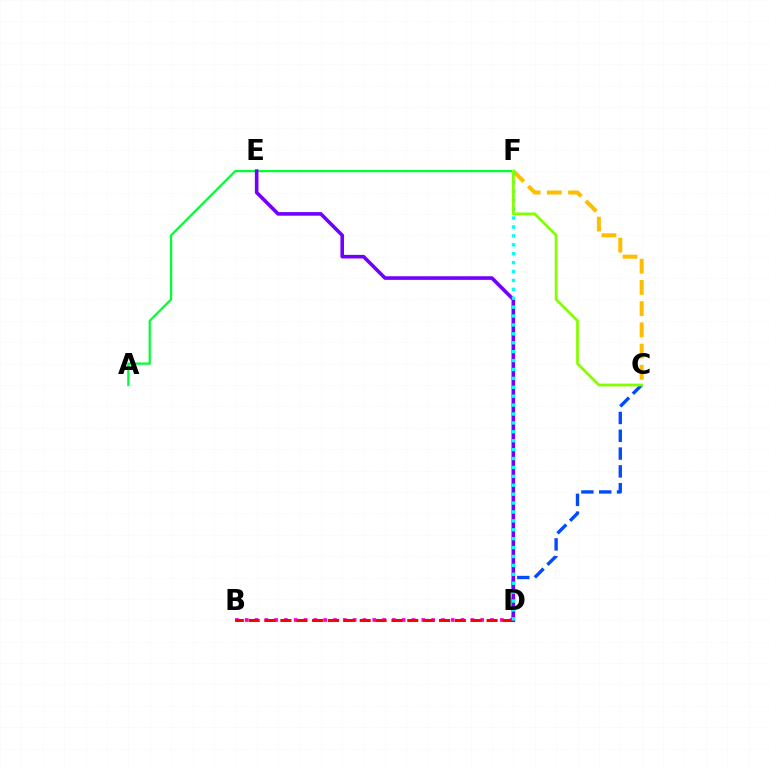{('C', 'F'): [{'color': '#ffbd00', 'line_style': 'dashed', 'thickness': 2.88}, {'color': '#84ff00', 'line_style': 'solid', 'thickness': 2.0}], ('B', 'D'): [{'color': '#ff00cf', 'line_style': 'dotted', 'thickness': 2.67}, {'color': '#ff0000', 'line_style': 'dashed', 'thickness': 2.15}], ('C', 'D'): [{'color': '#004bff', 'line_style': 'dashed', 'thickness': 2.42}], ('A', 'F'): [{'color': '#00ff39', 'line_style': 'solid', 'thickness': 1.62}], ('D', 'E'): [{'color': '#7200ff', 'line_style': 'solid', 'thickness': 2.6}], ('D', 'F'): [{'color': '#00fff6', 'line_style': 'dotted', 'thickness': 2.42}]}